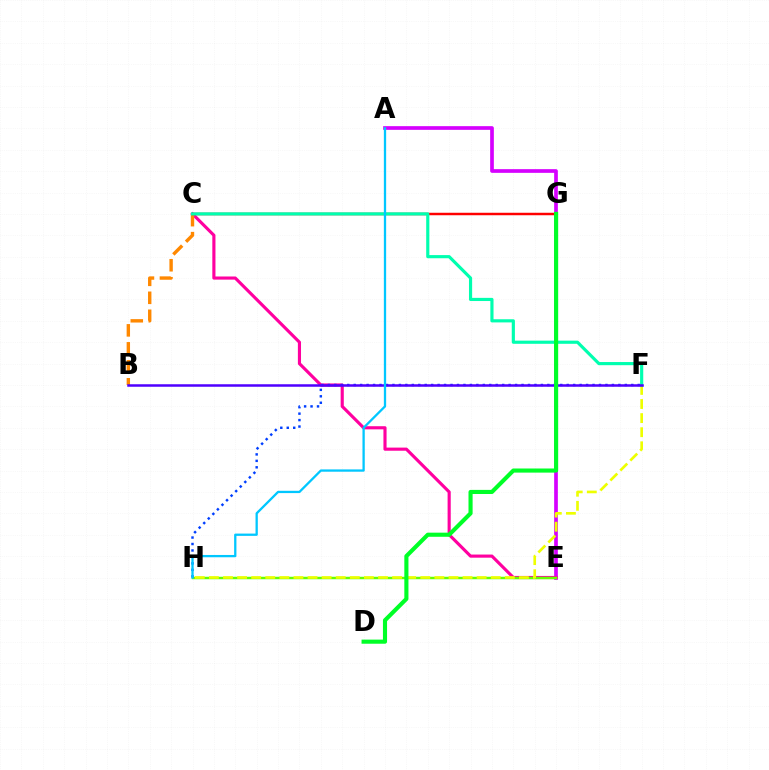{('A', 'E'): [{'color': '#d600ff', 'line_style': 'solid', 'thickness': 2.66}], ('C', 'E'): [{'color': '#ff00a0', 'line_style': 'solid', 'thickness': 2.26}], ('E', 'H'): [{'color': '#66ff00', 'line_style': 'solid', 'thickness': 1.77}], ('B', 'C'): [{'color': '#ff8800', 'line_style': 'dashed', 'thickness': 2.44}], ('C', 'G'): [{'color': '#ff0000', 'line_style': 'solid', 'thickness': 1.78}], ('F', 'H'): [{'color': '#003fff', 'line_style': 'dotted', 'thickness': 1.75}, {'color': '#eeff00', 'line_style': 'dashed', 'thickness': 1.91}], ('C', 'F'): [{'color': '#00ffaf', 'line_style': 'solid', 'thickness': 2.27}], ('B', 'F'): [{'color': '#4f00ff', 'line_style': 'solid', 'thickness': 1.81}], ('D', 'G'): [{'color': '#00ff27', 'line_style': 'solid', 'thickness': 2.96}], ('A', 'H'): [{'color': '#00c7ff', 'line_style': 'solid', 'thickness': 1.65}]}